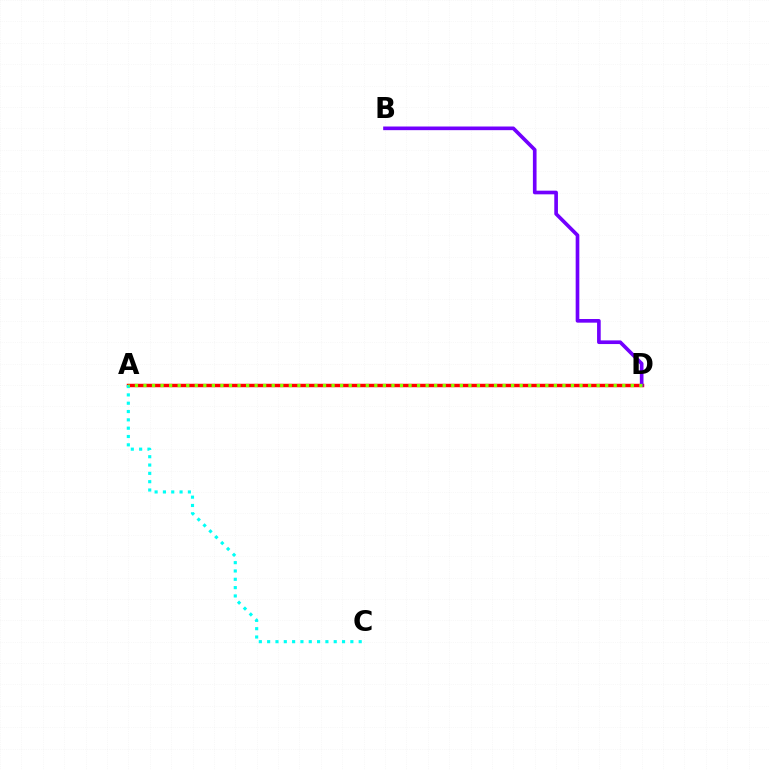{('A', 'D'): [{'color': '#ff0000', 'line_style': 'solid', 'thickness': 2.49}, {'color': '#84ff00', 'line_style': 'dotted', 'thickness': 2.32}], ('B', 'D'): [{'color': '#7200ff', 'line_style': 'solid', 'thickness': 2.63}], ('A', 'C'): [{'color': '#00fff6', 'line_style': 'dotted', 'thickness': 2.26}]}